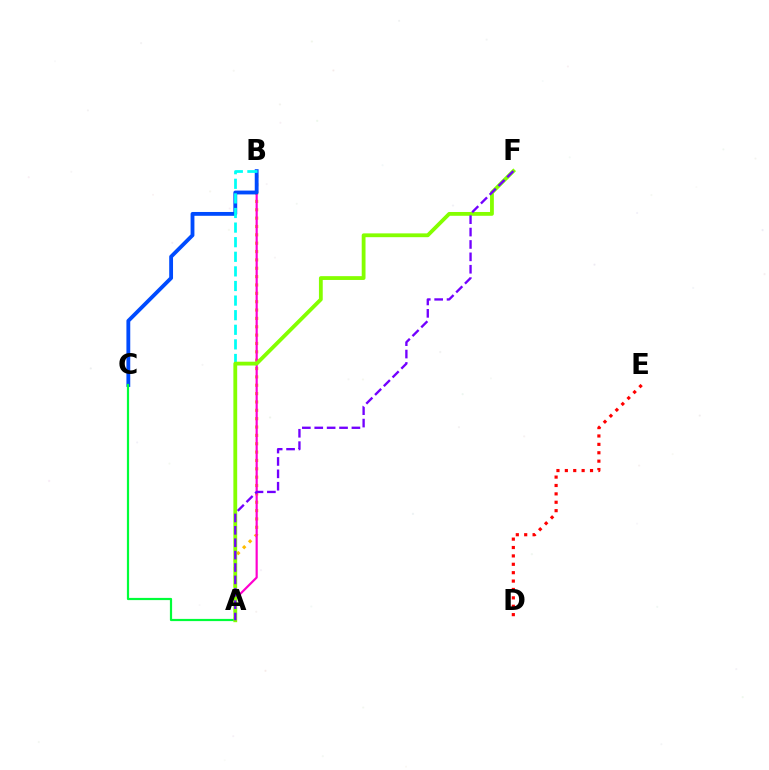{('A', 'B'): [{'color': '#ffbd00', 'line_style': 'dotted', 'thickness': 2.27}, {'color': '#ff00cf', 'line_style': 'solid', 'thickness': 1.57}, {'color': '#00fff6', 'line_style': 'dashed', 'thickness': 1.98}], ('D', 'E'): [{'color': '#ff0000', 'line_style': 'dotted', 'thickness': 2.28}], ('B', 'C'): [{'color': '#004bff', 'line_style': 'solid', 'thickness': 2.76}], ('A', 'C'): [{'color': '#00ff39', 'line_style': 'solid', 'thickness': 1.59}], ('A', 'F'): [{'color': '#84ff00', 'line_style': 'solid', 'thickness': 2.74}, {'color': '#7200ff', 'line_style': 'dashed', 'thickness': 1.68}]}